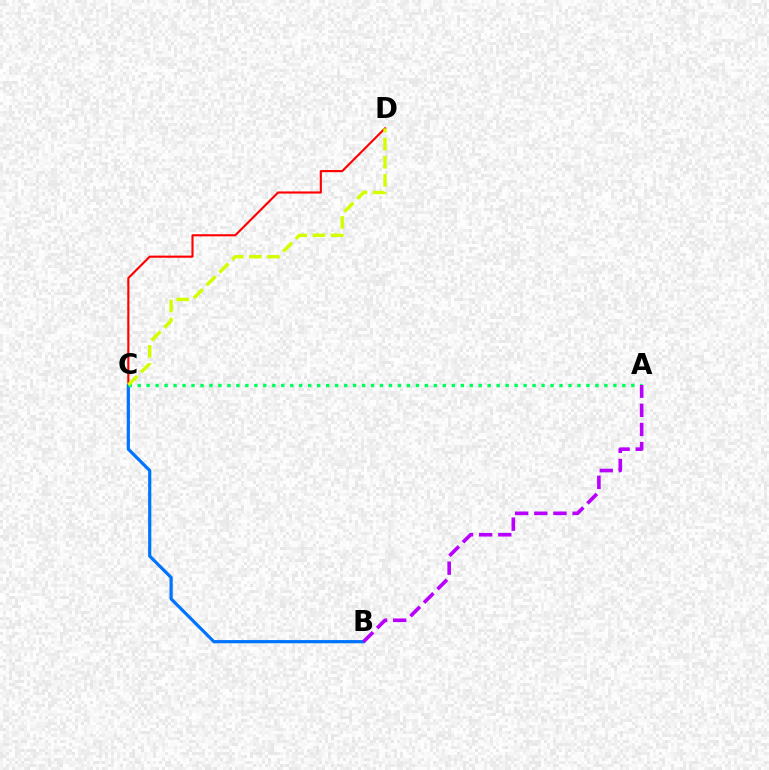{('C', 'D'): [{'color': '#ff0000', 'line_style': 'solid', 'thickness': 1.53}, {'color': '#d1ff00', 'line_style': 'dashed', 'thickness': 2.46}], ('B', 'C'): [{'color': '#0074ff', 'line_style': 'solid', 'thickness': 2.3}], ('A', 'C'): [{'color': '#00ff5c', 'line_style': 'dotted', 'thickness': 2.44}], ('A', 'B'): [{'color': '#b900ff', 'line_style': 'dashed', 'thickness': 2.6}]}